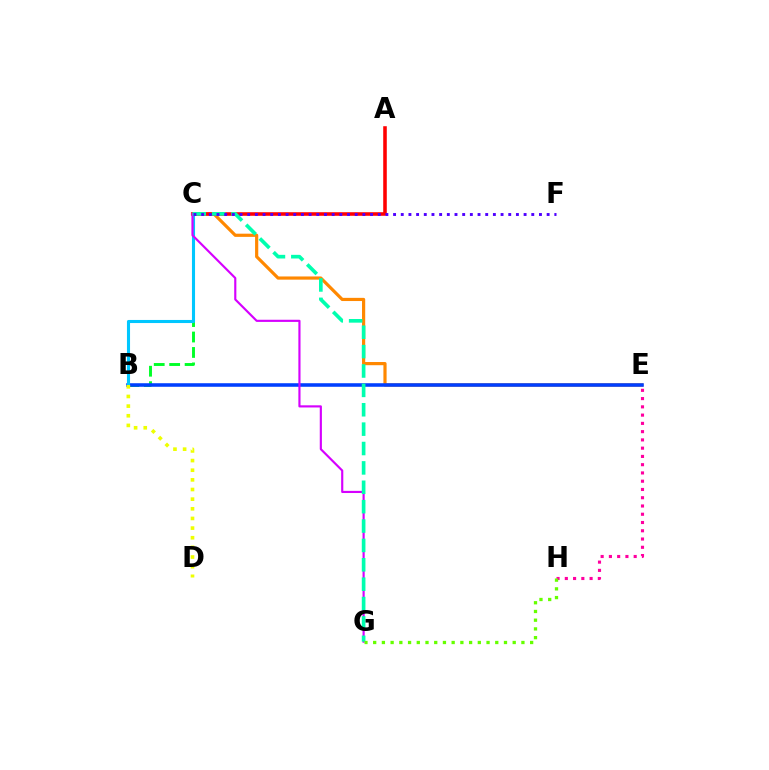{('C', 'E'): [{'color': '#ff8800', 'line_style': 'solid', 'thickness': 2.3}], ('E', 'H'): [{'color': '#ff00a0', 'line_style': 'dotted', 'thickness': 2.24}], ('B', 'C'): [{'color': '#00ff27', 'line_style': 'dashed', 'thickness': 2.1}, {'color': '#00c7ff', 'line_style': 'solid', 'thickness': 2.22}], ('A', 'C'): [{'color': '#ff0000', 'line_style': 'solid', 'thickness': 2.56}], ('B', 'E'): [{'color': '#003fff', 'line_style': 'solid', 'thickness': 2.56}], ('C', 'G'): [{'color': '#d600ff', 'line_style': 'solid', 'thickness': 1.55}, {'color': '#00ffaf', 'line_style': 'dashed', 'thickness': 2.63}], ('G', 'H'): [{'color': '#66ff00', 'line_style': 'dotted', 'thickness': 2.37}], ('B', 'D'): [{'color': '#eeff00', 'line_style': 'dotted', 'thickness': 2.62}], ('C', 'F'): [{'color': '#4f00ff', 'line_style': 'dotted', 'thickness': 2.09}]}